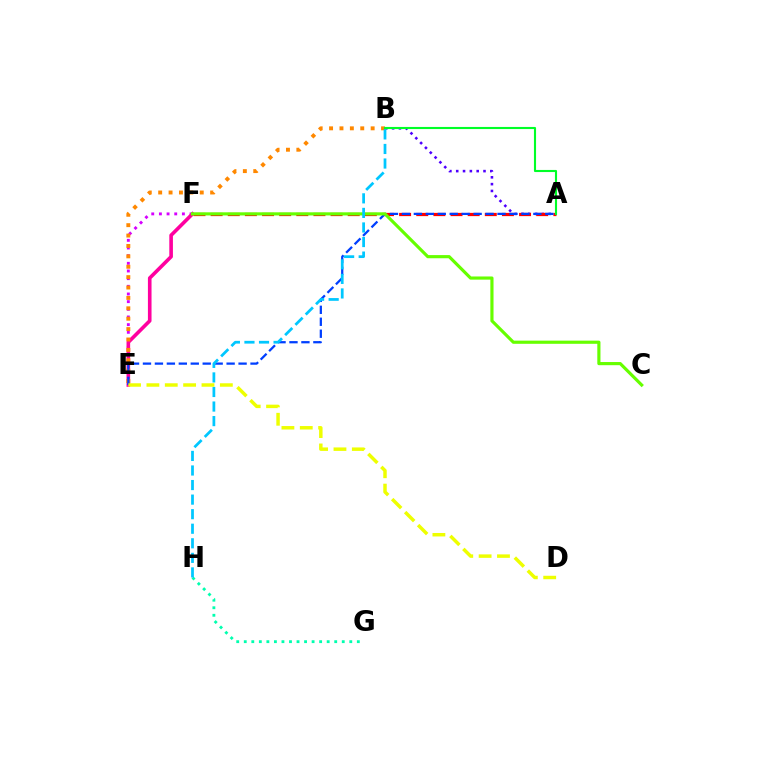{('A', 'B'): [{'color': '#4f00ff', 'line_style': 'dotted', 'thickness': 1.85}, {'color': '#00ff27', 'line_style': 'solid', 'thickness': 1.53}], ('G', 'H'): [{'color': '#00ffaf', 'line_style': 'dotted', 'thickness': 2.05}], ('E', 'F'): [{'color': '#d600ff', 'line_style': 'dotted', 'thickness': 2.08}, {'color': '#ff00a0', 'line_style': 'solid', 'thickness': 2.61}], ('A', 'F'): [{'color': '#ff0000', 'line_style': 'dashed', 'thickness': 2.33}], ('B', 'E'): [{'color': '#ff8800', 'line_style': 'dotted', 'thickness': 2.82}], ('A', 'E'): [{'color': '#003fff', 'line_style': 'dashed', 'thickness': 1.62}], ('C', 'F'): [{'color': '#66ff00', 'line_style': 'solid', 'thickness': 2.28}], ('B', 'H'): [{'color': '#00c7ff', 'line_style': 'dashed', 'thickness': 1.98}], ('D', 'E'): [{'color': '#eeff00', 'line_style': 'dashed', 'thickness': 2.49}]}